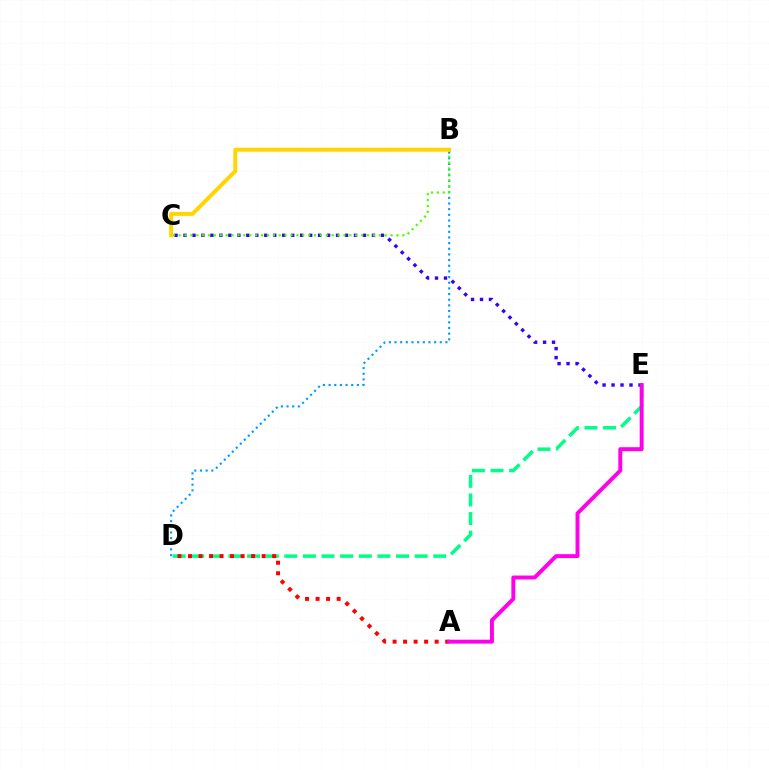{('C', 'E'): [{'color': '#3700ff', 'line_style': 'dotted', 'thickness': 2.44}], ('D', 'E'): [{'color': '#00ff86', 'line_style': 'dashed', 'thickness': 2.53}], ('A', 'D'): [{'color': '#ff0000', 'line_style': 'dotted', 'thickness': 2.86}], ('B', 'D'): [{'color': '#009eff', 'line_style': 'dotted', 'thickness': 1.54}], ('B', 'C'): [{'color': '#4fff00', 'line_style': 'dotted', 'thickness': 1.6}, {'color': '#ffd500', 'line_style': 'solid', 'thickness': 2.84}], ('A', 'E'): [{'color': '#ff00ed', 'line_style': 'solid', 'thickness': 2.83}]}